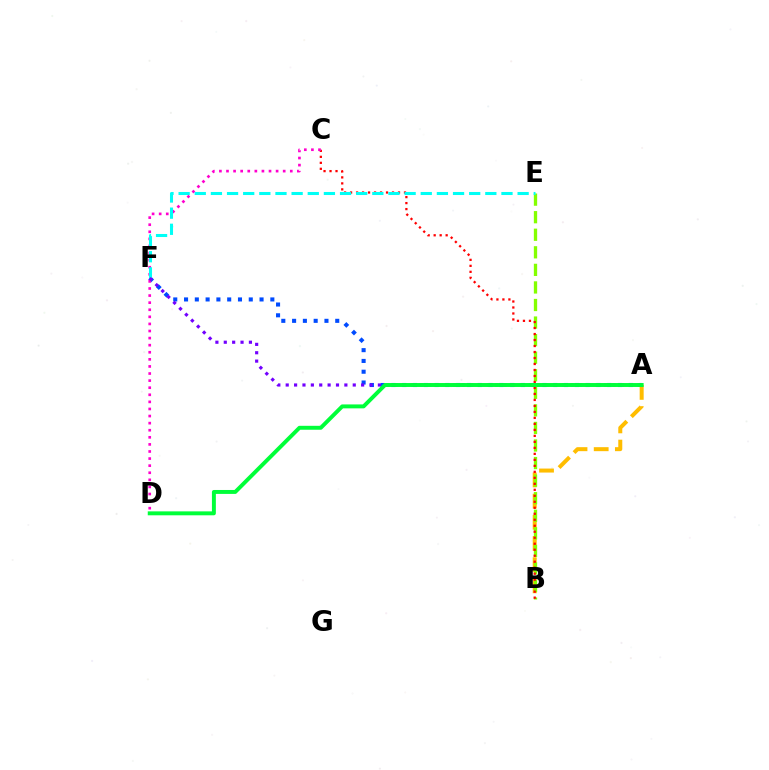{('A', 'F'): [{'color': '#004bff', 'line_style': 'dotted', 'thickness': 2.93}, {'color': '#7200ff', 'line_style': 'dotted', 'thickness': 2.28}], ('A', 'B'): [{'color': '#ffbd00', 'line_style': 'dashed', 'thickness': 2.88}], ('B', 'E'): [{'color': '#84ff00', 'line_style': 'dashed', 'thickness': 2.39}], ('B', 'C'): [{'color': '#ff0000', 'line_style': 'dotted', 'thickness': 1.63}], ('C', 'D'): [{'color': '#ff00cf', 'line_style': 'dotted', 'thickness': 1.93}], ('E', 'F'): [{'color': '#00fff6', 'line_style': 'dashed', 'thickness': 2.19}], ('A', 'D'): [{'color': '#00ff39', 'line_style': 'solid', 'thickness': 2.83}]}